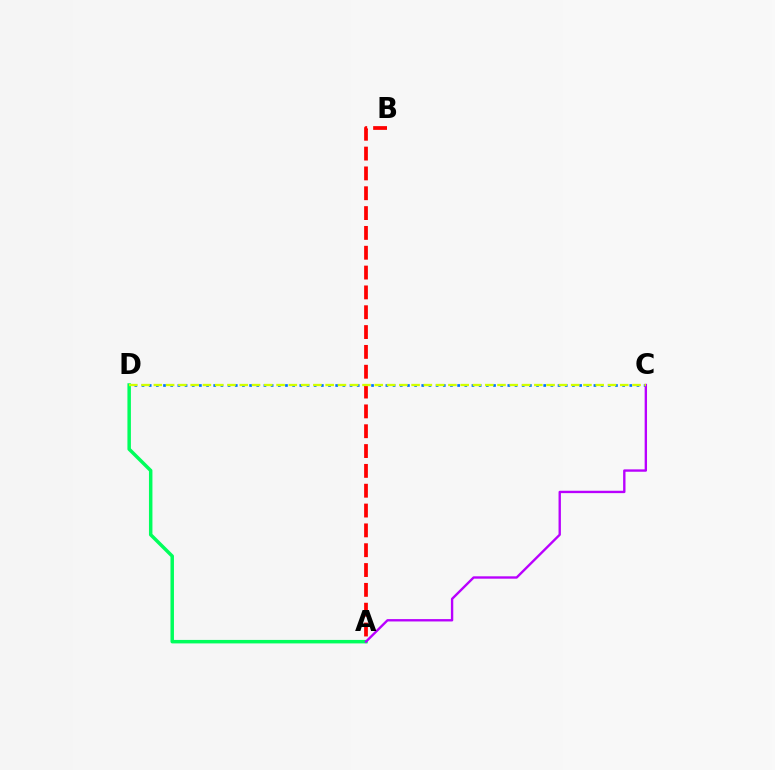{('C', 'D'): [{'color': '#0074ff', 'line_style': 'dotted', 'thickness': 1.95}, {'color': '#d1ff00', 'line_style': 'dashed', 'thickness': 1.67}], ('A', 'B'): [{'color': '#ff0000', 'line_style': 'dashed', 'thickness': 2.69}], ('A', 'D'): [{'color': '#00ff5c', 'line_style': 'solid', 'thickness': 2.5}], ('A', 'C'): [{'color': '#b900ff', 'line_style': 'solid', 'thickness': 1.71}]}